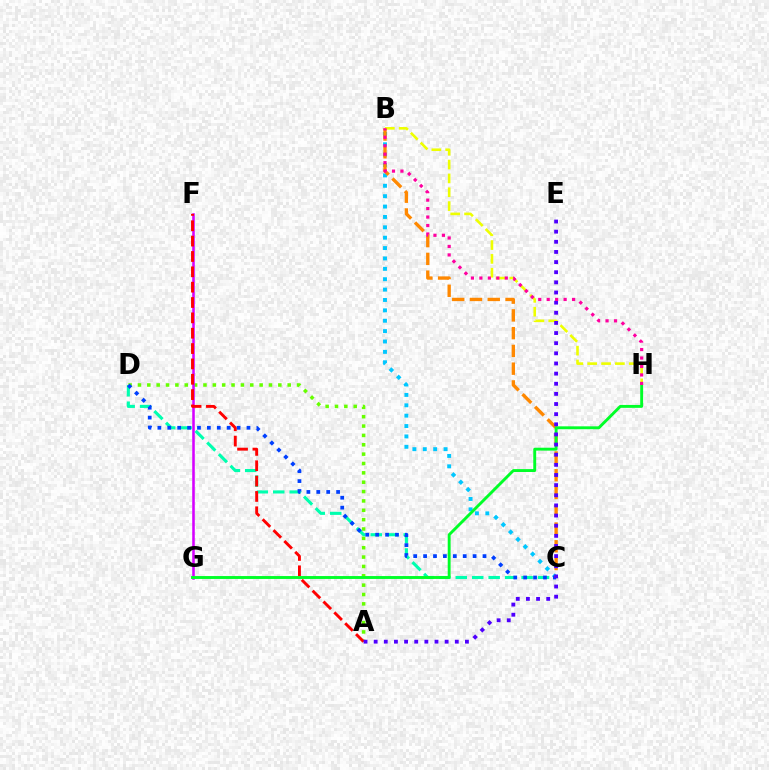{('B', 'H'): [{'color': '#eeff00', 'line_style': 'dashed', 'thickness': 1.88}, {'color': '#ff00a0', 'line_style': 'dotted', 'thickness': 2.3}], ('A', 'D'): [{'color': '#66ff00', 'line_style': 'dotted', 'thickness': 2.54}], ('B', 'C'): [{'color': '#00c7ff', 'line_style': 'dotted', 'thickness': 2.82}, {'color': '#ff8800', 'line_style': 'dashed', 'thickness': 2.41}], ('F', 'G'): [{'color': '#d600ff', 'line_style': 'solid', 'thickness': 1.84}], ('C', 'D'): [{'color': '#00ffaf', 'line_style': 'dashed', 'thickness': 2.24}, {'color': '#003fff', 'line_style': 'dotted', 'thickness': 2.69}], ('A', 'F'): [{'color': '#ff0000', 'line_style': 'dashed', 'thickness': 2.08}], ('G', 'H'): [{'color': '#00ff27', 'line_style': 'solid', 'thickness': 2.09}], ('A', 'E'): [{'color': '#4f00ff', 'line_style': 'dotted', 'thickness': 2.75}]}